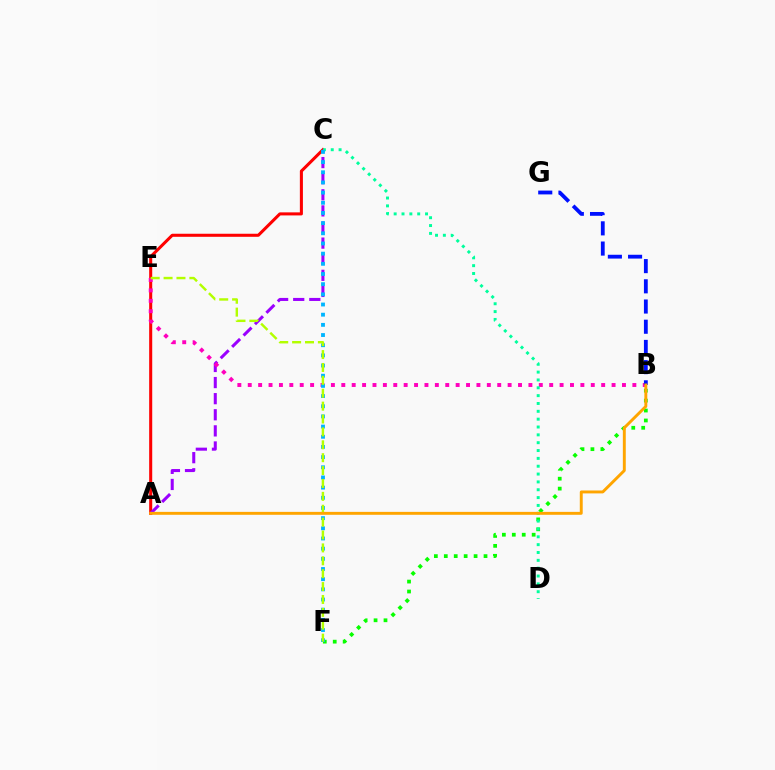{('A', 'C'): [{'color': '#ff0000', 'line_style': 'solid', 'thickness': 2.2}, {'color': '#9b00ff', 'line_style': 'dashed', 'thickness': 2.19}], ('B', 'E'): [{'color': '#ff00bd', 'line_style': 'dotted', 'thickness': 2.82}], ('B', 'G'): [{'color': '#0010ff', 'line_style': 'dashed', 'thickness': 2.74}], ('B', 'F'): [{'color': '#08ff00', 'line_style': 'dotted', 'thickness': 2.7}], ('C', 'D'): [{'color': '#00ff9d', 'line_style': 'dotted', 'thickness': 2.13}], ('C', 'F'): [{'color': '#00b5ff', 'line_style': 'dotted', 'thickness': 2.76}], ('E', 'F'): [{'color': '#b3ff00', 'line_style': 'dashed', 'thickness': 1.75}], ('A', 'B'): [{'color': '#ffa500', 'line_style': 'solid', 'thickness': 2.1}]}